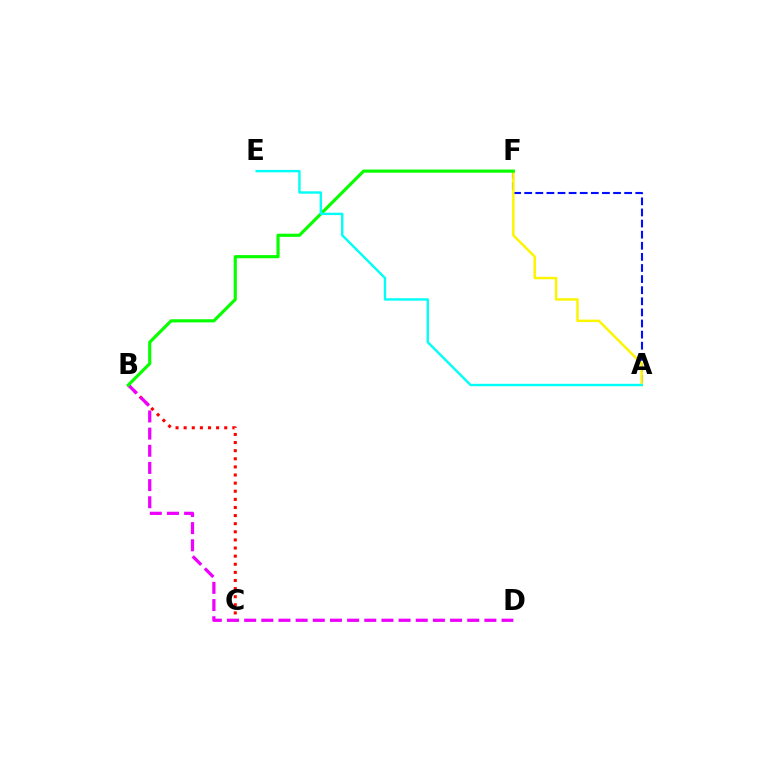{('B', 'C'): [{'color': '#ff0000', 'line_style': 'dotted', 'thickness': 2.2}], ('A', 'F'): [{'color': '#0010ff', 'line_style': 'dashed', 'thickness': 1.51}, {'color': '#fcf500', 'line_style': 'solid', 'thickness': 1.77}], ('B', 'D'): [{'color': '#ee00ff', 'line_style': 'dashed', 'thickness': 2.33}], ('B', 'F'): [{'color': '#08ff00', 'line_style': 'solid', 'thickness': 2.27}], ('A', 'E'): [{'color': '#00fff6', 'line_style': 'solid', 'thickness': 1.72}]}